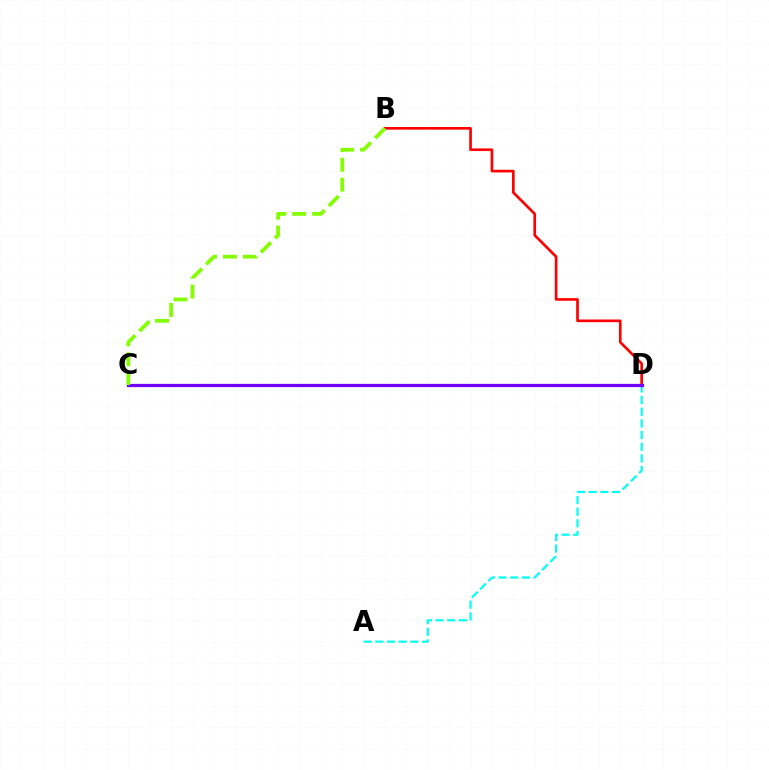{('A', 'D'): [{'color': '#00fff6', 'line_style': 'dashed', 'thickness': 1.58}], ('B', 'D'): [{'color': '#ff0000', 'line_style': 'solid', 'thickness': 1.92}], ('C', 'D'): [{'color': '#7200ff', 'line_style': 'solid', 'thickness': 2.33}], ('B', 'C'): [{'color': '#84ff00', 'line_style': 'dashed', 'thickness': 2.7}]}